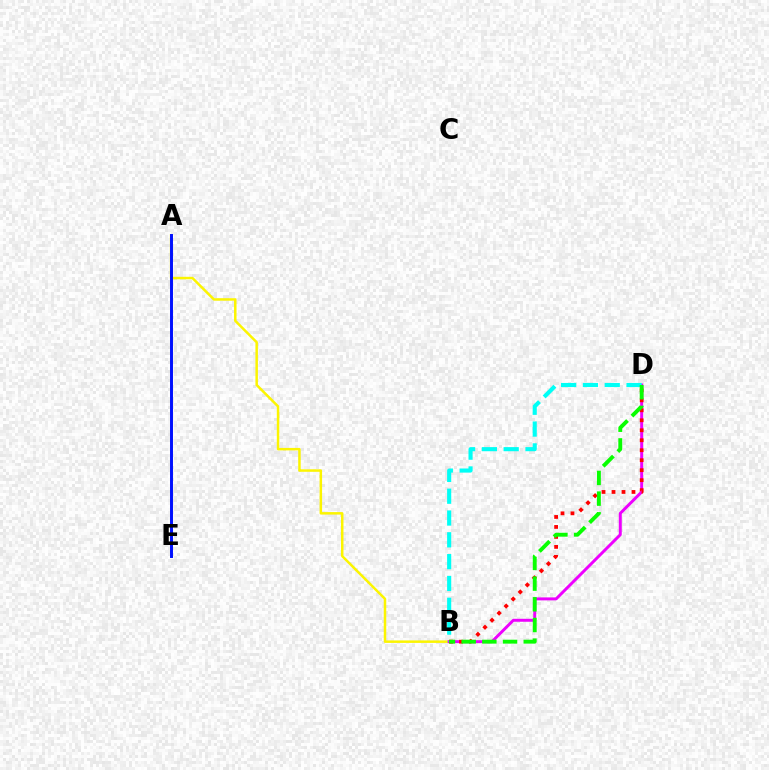{('A', 'B'): [{'color': '#fcf500', 'line_style': 'solid', 'thickness': 1.79}], ('B', 'D'): [{'color': '#ee00ff', 'line_style': 'solid', 'thickness': 2.13}, {'color': '#ff0000', 'line_style': 'dotted', 'thickness': 2.71}, {'color': '#00fff6', 'line_style': 'dashed', 'thickness': 2.96}, {'color': '#08ff00', 'line_style': 'dashed', 'thickness': 2.81}], ('A', 'E'): [{'color': '#0010ff', 'line_style': 'solid', 'thickness': 2.13}]}